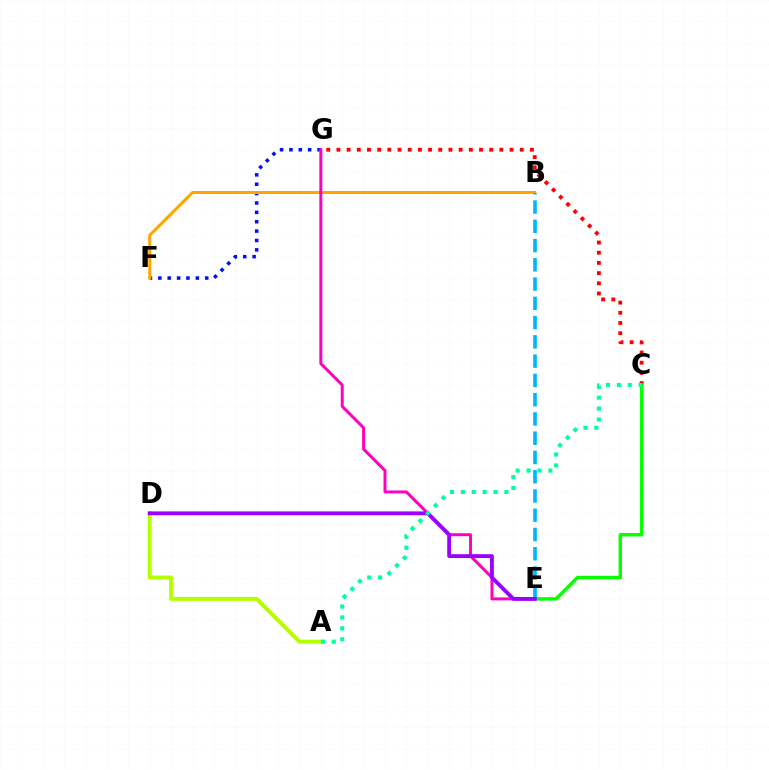{('C', 'G'): [{'color': '#ff0000', 'line_style': 'dotted', 'thickness': 2.77}], ('C', 'E'): [{'color': '#08ff00', 'line_style': 'solid', 'thickness': 2.47}], ('F', 'G'): [{'color': '#0010ff', 'line_style': 'dotted', 'thickness': 2.55}], ('B', 'F'): [{'color': '#ffa500', 'line_style': 'solid', 'thickness': 2.16}], ('A', 'D'): [{'color': '#b3ff00', 'line_style': 'solid', 'thickness': 2.81}], ('E', 'G'): [{'color': '#ff00bd', 'line_style': 'solid', 'thickness': 2.14}], ('B', 'E'): [{'color': '#00b5ff', 'line_style': 'dashed', 'thickness': 2.62}], ('D', 'E'): [{'color': '#9b00ff', 'line_style': 'solid', 'thickness': 2.77}], ('A', 'C'): [{'color': '#00ff9d', 'line_style': 'dotted', 'thickness': 2.96}]}